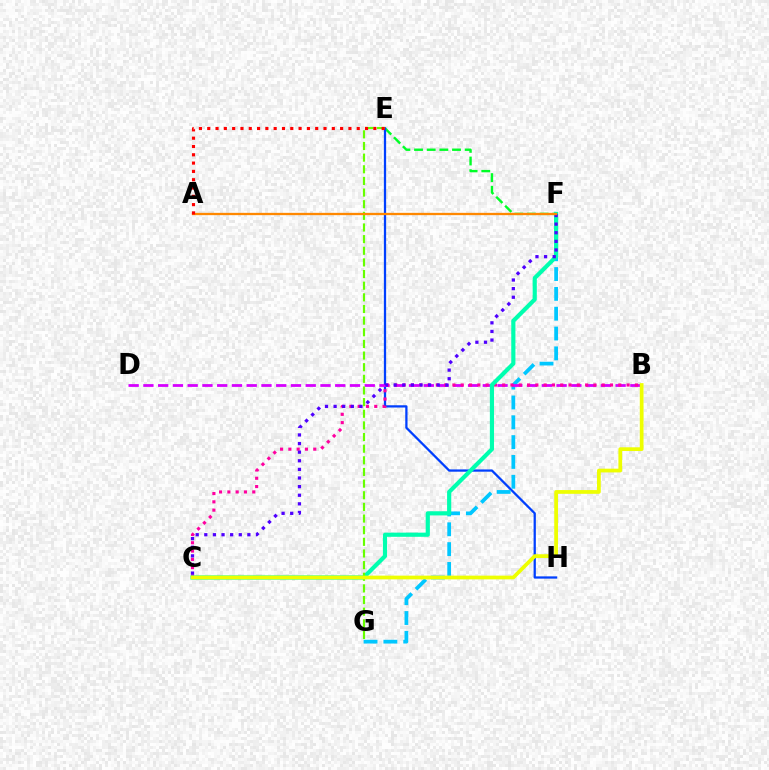{('E', 'F'): [{'color': '#00ff27', 'line_style': 'dashed', 'thickness': 1.72}], ('E', 'H'): [{'color': '#003fff', 'line_style': 'solid', 'thickness': 1.63}], ('F', 'G'): [{'color': '#00c7ff', 'line_style': 'dashed', 'thickness': 2.69}], ('B', 'D'): [{'color': '#d600ff', 'line_style': 'dashed', 'thickness': 2.0}], ('B', 'C'): [{'color': '#ff00a0', 'line_style': 'dotted', 'thickness': 2.25}, {'color': '#eeff00', 'line_style': 'solid', 'thickness': 2.69}], ('C', 'F'): [{'color': '#00ffaf', 'line_style': 'solid', 'thickness': 3.0}, {'color': '#4f00ff', 'line_style': 'dotted', 'thickness': 2.34}], ('E', 'G'): [{'color': '#66ff00', 'line_style': 'dashed', 'thickness': 1.58}], ('A', 'F'): [{'color': '#ff8800', 'line_style': 'solid', 'thickness': 1.66}], ('A', 'E'): [{'color': '#ff0000', 'line_style': 'dotted', 'thickness': 2.26}]}